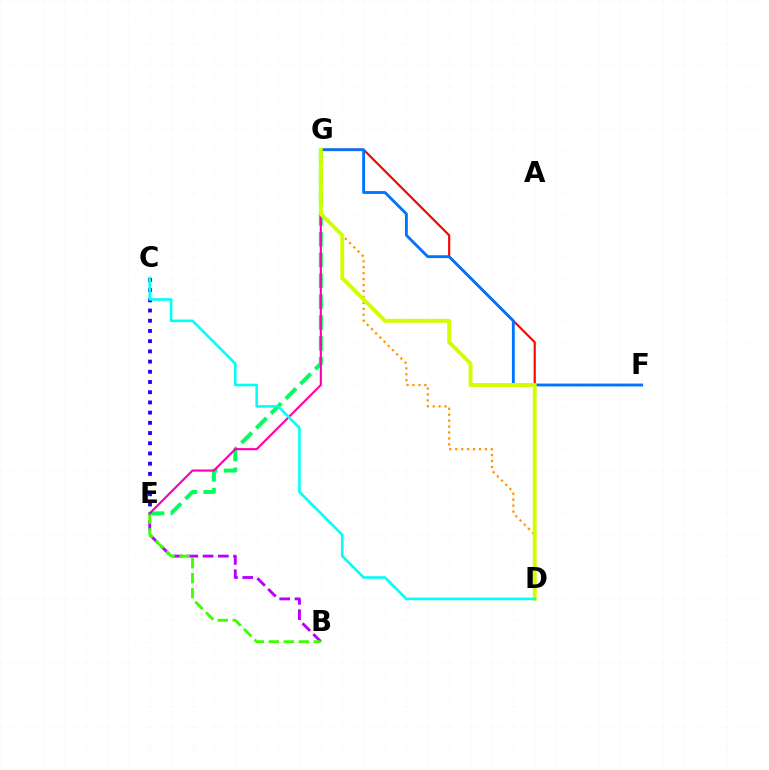{('D', 'G'): [{'color': '#ff9400', 'line_style': 'dotted', 'thickness': 1.61}, {'color': '#ff0000', 'line_style': 'solid', 'thickness': 1.54}, {'color': '#d1ff00', 'line_style': 'solid', 'thickness': 2.81}], ('B', 'E'): [{'color': '#b900ff', 'line_style': 'dashed', 'thickness': 2.07}, {'color': '#3dff00', 'line_style': 'dashed', 'thickness': 2.03}], ('E', 'G'): [{'color': '#00ff5c', 'line_style': 'dashed', 'thickness': 2.83}, {'color': '#ff00ac', 'line_style': 'solid', 'thickness': 1.55}], ('F', 'G'): [{'color': '#0074ff', 'line_style': 'solid', 'thickness': 2.05}], ('C', 'E'): [{'color': '#2500ff', 'line_style': 'dotted', 'thickness': 2.77}], ('C', 'D'): [{'color': '#00fff6', 'line_style': 'solid', 'thickness': 1.86}]}